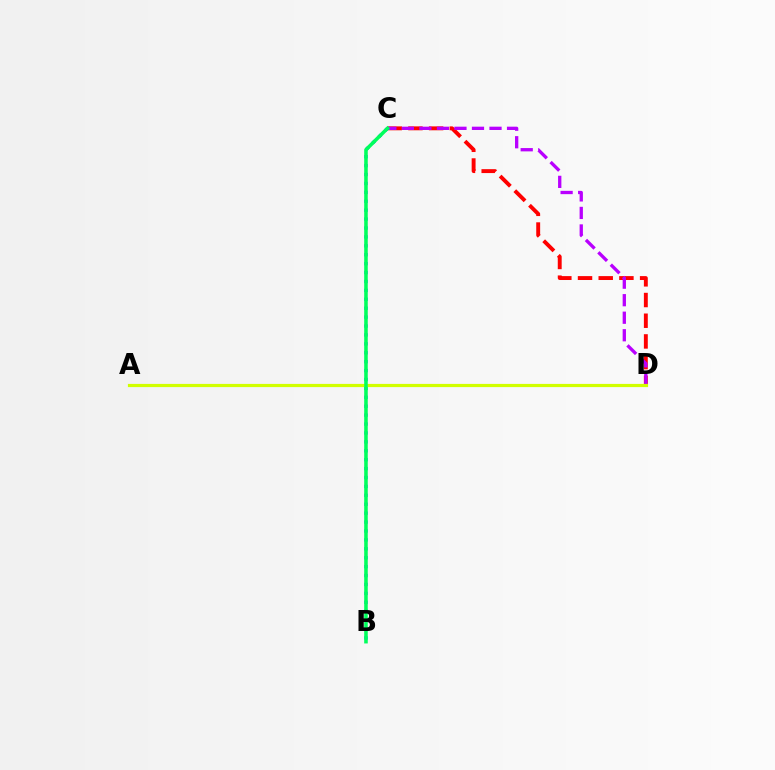{('C', 'D'): [{'color': '#ff0000', 'line_style': 'dashed', 'thickness': 2.81}, {'color': '#b900ff', 'line_style': 'dashed', 'thickness': 2.38}], ('B', 'C'): [{'color': '#0074ff', 'line_style': 'dotted', 'thickness': 2.42}, {'color': '#00ff5c', 'line_style': 'solid', 'thickness': 2.56}], ('A', 'D'): [{'color': '#d1ff00', 'line_style': 'solid', 'thickness': 2.3}]}